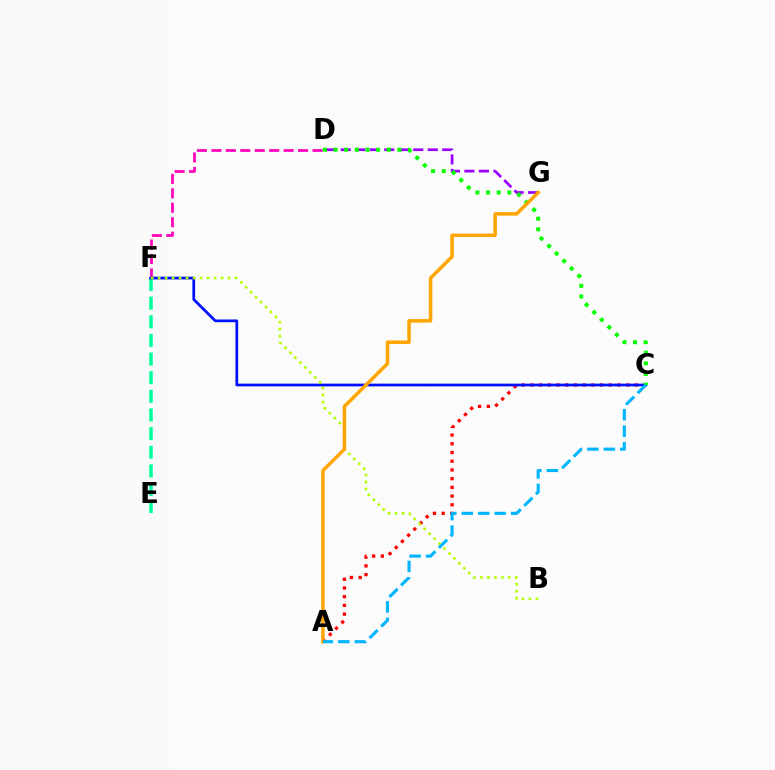{('D', 'F'): [{'color': '#ff00bd', 'line_style': 'dashed', 'thickness': 1.96}], ('A', 'C'): [{'color': '#ff0000', 'line_style': 'dotted', 'thickness': 2.37}, {'color': '#00b5ff', 'line_style': 'dashed', 'thickness': 2.24}], ('E', 'F'): [{'color': '#00ff9d', 'line_style': 'dashed', 'thickness': 2.53}], ('D', 'G'): [{'color': '#9b00ff', 'line_style': 'dashed', 'thickness': 1.97}], ('C', 'F'): [{'color': '#0010ff', 'line_style': 'solid', 'thickness': 1.97}], ('C', 'D'): [{'color': '#08ff00', 'line_style': 'dotted', 'thickness': 2.89}], ('B', 'F'): [{'color': '#b3ff00', 'line_style': 'dotted', 'thickness': 1.9}], ('A', 'G'): [{'color': '#ffa500', 'line_style': 'solid', 'thickness': 2.53}]}